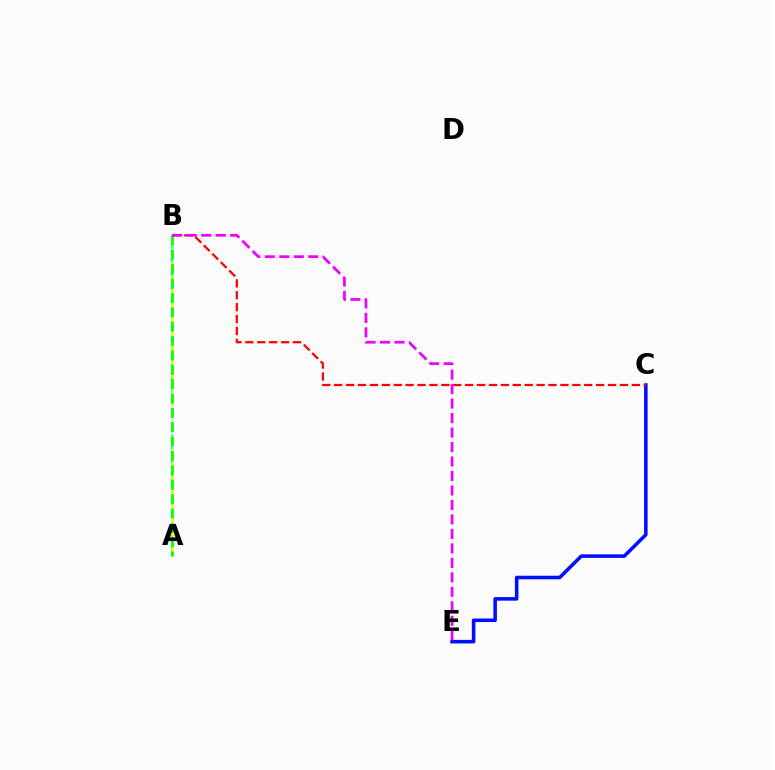{('C', 'E'): [{'color': '#0010ff', 'line_style': 'solid', 'thickness': 2.56}], ('A', 'B'): [{'color': '#00fff6', 'line_style': 'dashed', 'thickness': 1.71}, {'color': '#fcf500', 'line_style': 'dashed', 'thickness': 1.81}, {'color': '#08ff00', 'line_style': 'dashed', 'thickness': 1.95}], ('B', 'C'): [{'color': '#ff0000', 'line_style': 'dashed', 'thickness': 1.62}], ('B', 'E'): [{'color': '#ee00ff', 'line_style': 'dashed', 'thickness': 1.97}]}